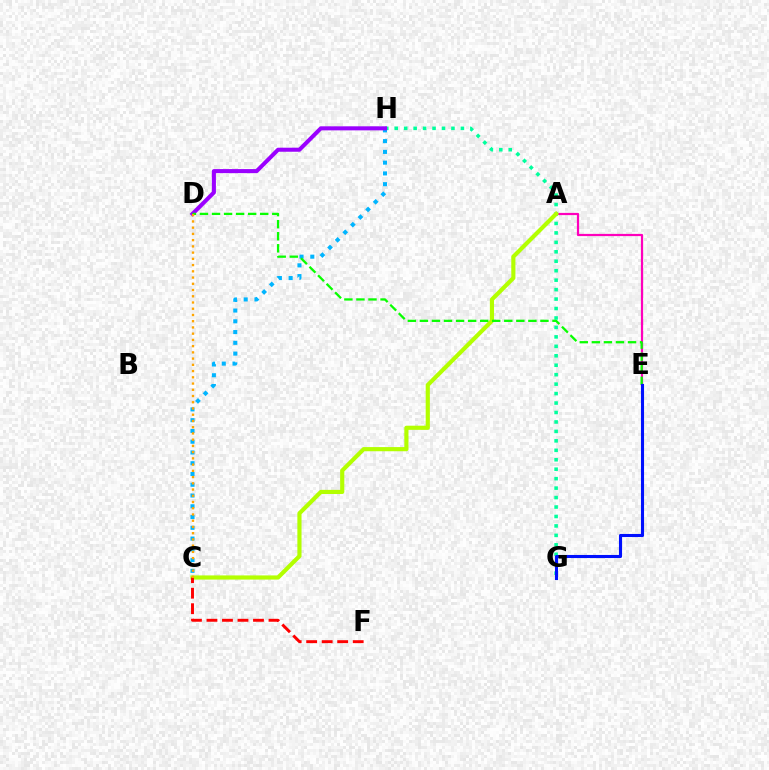{('G', 'H'): [{'color': '#00ff9d', 'line_style': 'dotted', 'thickness': 2.57}], ('A', 'E'): [{'color': '#ff00bd', 'line_style': 'solid', 'thickness': 1.59}], ('C', 'H'): [{'color': '#00b5ff', 'line_style': 'dotted', 'thickness': 2.92}], ('D', 'H'): [{'color': '#9b00ff', 'line_style': 'solid', 'thickness': 2.91}], ('A', 'C'): [{'color': '#b3ff00', 'line_style': 'solid', 'thickness': 2.99}], ('C', 'F'): [{'color': '#ff0000', 'line_style': 'dashed', 'thickness': 2.11}], ('D', 'E'): [{'color': '#08ff00', 'line_style': 'dashed', 'thickness': 1.64}], ('C', 'D'): [{'color': '#ffa500', 'line_style': 'dotted', 'thickness': 1.69}], ('E', 'G'): [{'color': '#0010ff', 'line_style': 'solid', 'thickness': 2.22}]}